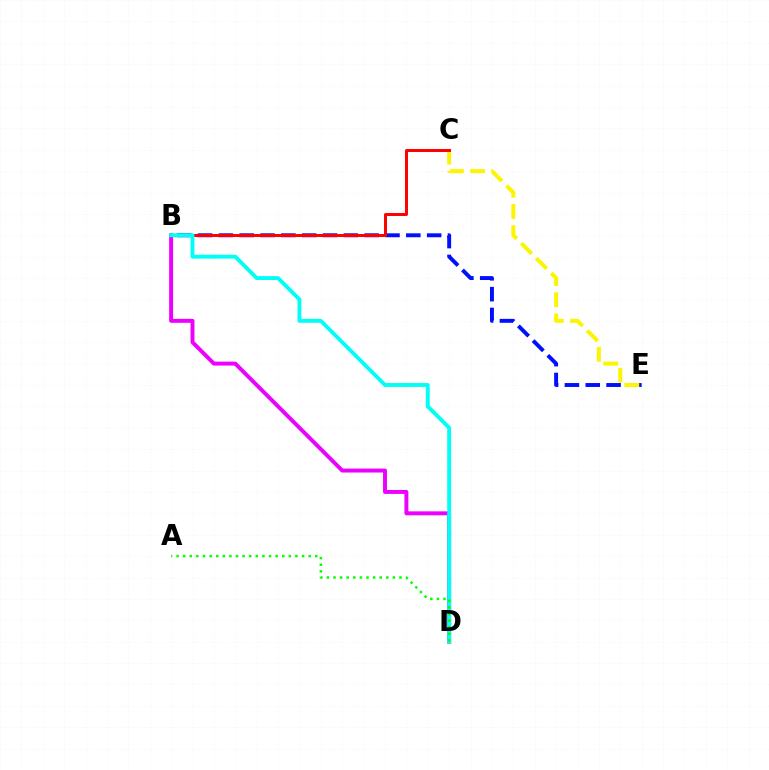{('B', 'D'): [{'color': '#ee00ff', 'line_style': 'solid', 'thickness': 2.84}, {'color': '#00fff6', 'line_style': 'solid', 'thickness': 2.8}], ('B', 'E'): [{'color': '#0010ff', 'line_style': 'dashed', 'thickness': 2.83}], ('C', 'E'): [{'color': '#fcf500', 'line_style': 'dashed', 'thickness': 2.88}], ('B', 'C'): [{'color': '#ff0000', 'line_style': 'solid', 'thickness': 2.14}], ('A', 'D'): [{'color': '#08ff00', 'line_style': 'dotted', 'thickness': 1.79}]}